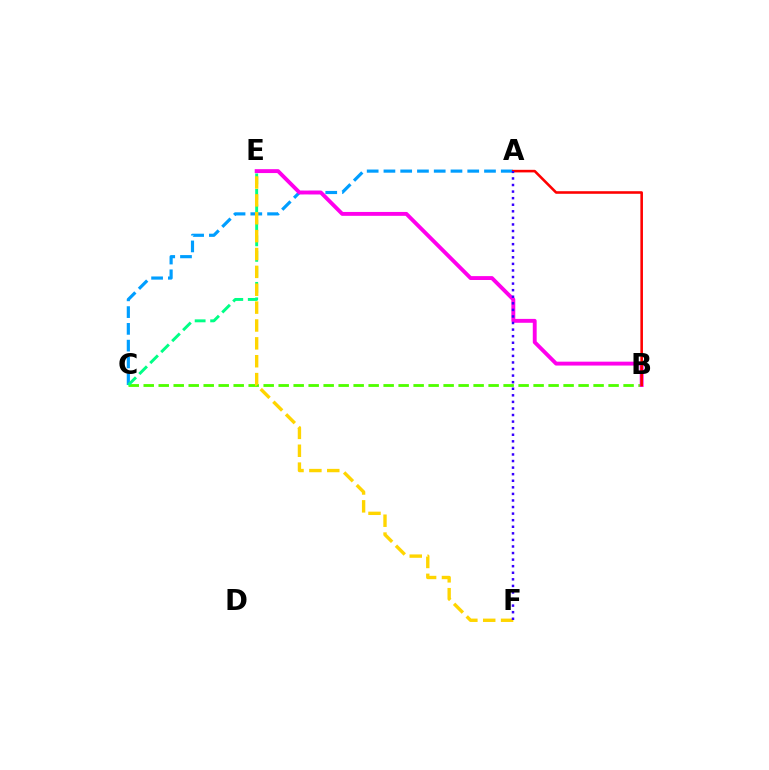{('A', 'C'): [{'color': '#009eff', 'line_style': 'dashed', 'thickness': 2.28}], ('B', 'C'): [{'color': '#4fff00', 'line_style': 'dashed', 'thickness': 2.04}], ('C', 'E'): [{'color': '#00ff86', 'line_style': 'dashed', 'thickness': 2.11}], ('E', 'F'): [{'color': '#ffd500', 'line_style': 'dashed', 'thickness': 2.43}], ('B', 'E'): [{'color': '#ff00ed', 'line_style': 'solid', 'thickness': 2.8}], ('A', 'B'): [{'color': '#ff0000', 'line_style': 'solid', 'thickness': 1.86}], ('A', 'F'): [{'color': '#3700ff', 'line_style': 'dotted', 'thickness': 1.79}]}